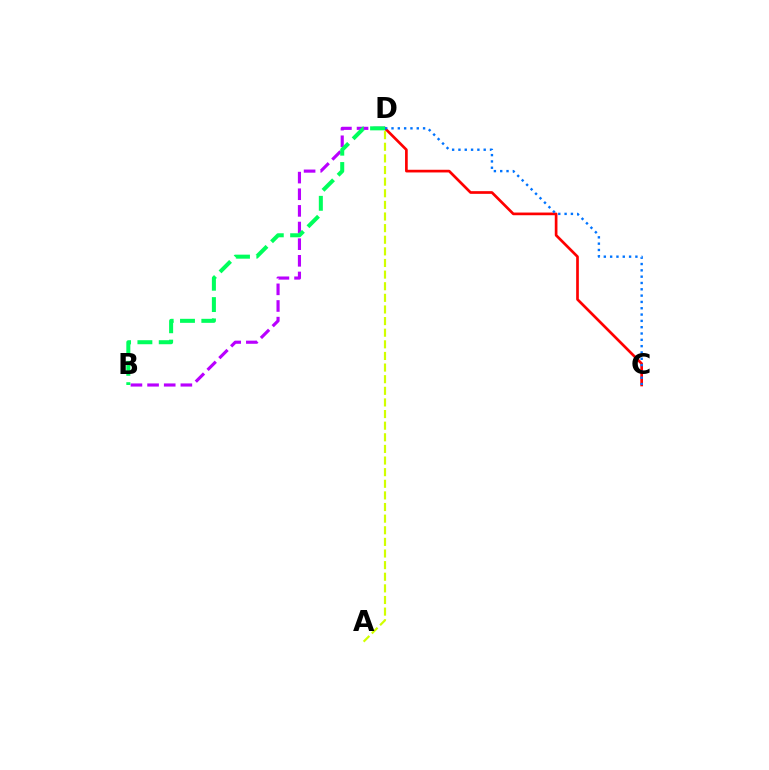{('B', 'D'): [{'color': '#b900ff', 'line_style': 'dashed', 'thickness': 2.26}, {'color': '#00ff5c', 'line_style': 'dashed', 'thickness': 2.9}], ('C', 'D'): [{'color': '#ff0000', 'line_style': 'solid', 'thickness': 1.93}, {'color': '#0074ff', 'line_style': 'dotted', 'thickness': 1.72}], ('A', 'D'): [{'color': '#d1ff00', 'line_style': 'dashed', 'thickness': 1.58}]}